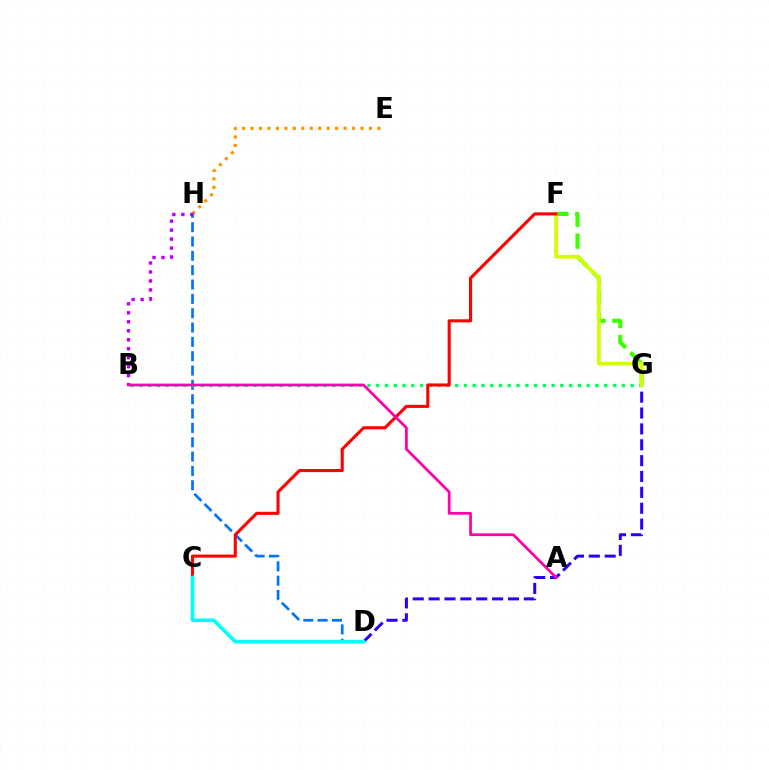{('D', 'G'): [{'color': '#2500ff', 'line_style': 'dashed', 'thickness': 2.16}], ('F', 'G'): [{'color': '#3dff00', 'line_style': 'dashed', 'thickness': 2.98}, {'color': '#d1ff00', 'line_style': 'solid', 'thickness': 2.7}], ('E', 'H'): [{'color': '#ff9400', 'line_style': 'dotted', 'thickness': 2.3}], ('D', 'H'): [{'color': '#0074ff', 'line_style': 'dashed', 'thickness': 1.95}], ('B', 'G'): [{'color': '#00ff5c', 'line_style': 'dotted', 'thickness': 2.38}], ('B', 'H'): [{'color': '#b900ff', 'line_style': 'dotted', 'thickness': 2.44}], ('C', 'F'): [{'color': '#ff0000', 'line_style': 'solid', 'thickness': 2.22}], ('A', 'B'): [{'color': '#ff00ac', 'line_style': 'solid', 'thickness': 1.98}], ('C', 'D'): [{'color': '#00fff6', 'line_style': 'solid', 'thickness': 2.6}]}